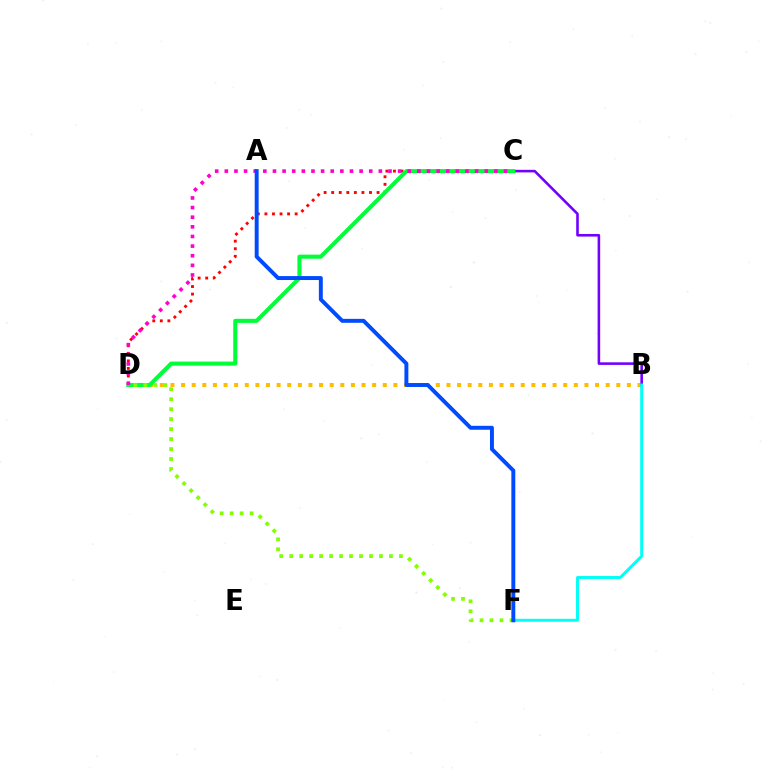{('C', 'D'): [{'color': '#ff0000', 'line_style': 'dotted', 'thickness': 2.05}, {'color': '#00ff39', 'line_style': 'solid', 'thickness': 2.93}, {'color': '#ff00cf', 'line_style': 'dotted', 'thickness': 2.62}], ('B', 'D'): [{'color': '#ffbd00', 'line_style': 'dotted', 'thickness': 2.88}], ('B', 'C'): [{'color': '#7200ff', 'line_style': 'solid', 'thickness': 1.87}], ('B', 'F'): [{'color': '#00fff6', 'line_style': 'solid', 'thickness': 2.12}], ('D', 'F'): [{'color': '#84ff00', 'line_style': 'dotted', 'thickness': 2.71}], ('A', 'F'): [{'color': '#004bff', 'line_style': 'solid', 'thickness': 2.83}]}